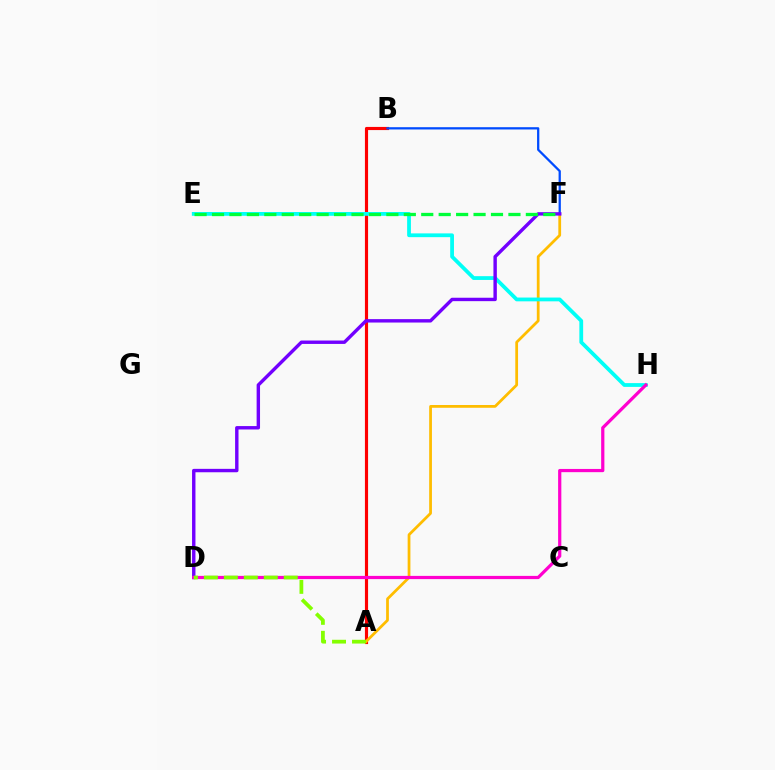{('A', 'B'): [{'color': '#ff0000', 'line_style': 'solid', 'thickness': 2.27}], ('A', 'F'): [{'color': '#ffbd00', 'line_style': 'solid', 'thickness': 1.99}], ('B', 'F'): [{'color': '#004bff', 'line_style': 'solid', 'thickness': 1.63}], ('E', 'H'): [{'color': '#00fff6', 'line_style': 'solid', 'thickness': 2.72}], ('D', 'F'): [{'color': '#7200ff', 'line_style': 'solid', 'thickness': 2.45}], ('D', 'H'): [{'color': '#ff00cf', 'line_style': 'solid', 'thickness': 2.32}], ('E', 'F'): [{'color': '#00ff39', 'line_style': 'dashed', 'thickness': 2.37}], ('A', 'D'): [{'color': '#84ff00', 'line_style': 'dashed', 'thickness': 2.71}]}